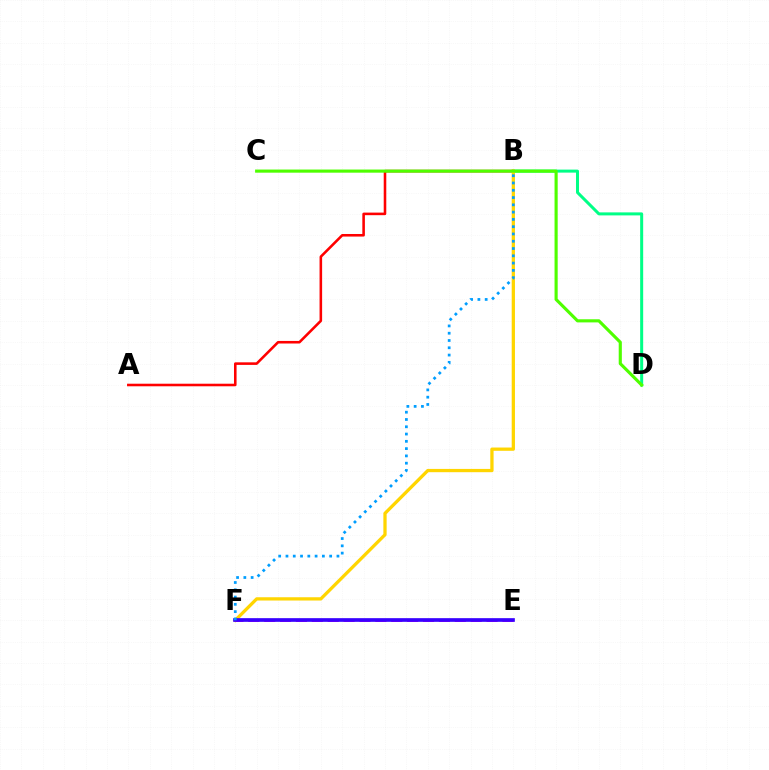{('B', 'D'): [{'color': '#00ff86', 'line_style': 'solid', 'thickness': 2.17}], ('A', 'B'): [{'color': '#ff0000', 'line_style': 'solid', 'thickness': 1.85}], ('B', 'F'): [{'color': '#ffd500', 'line_style': 'solid', 'thickness': 2.36}, {'color': '#009eff', 'line_style': 'dotted', 'thickness': 1.98}], ('E', 'F'): [{'color': '#ff00ed', 'line_style': 'dashed', 'thickness': 2.16}, {'color': '#3700ff', 'line_style': 'solid', 'thickness': 2.64}], ('C', 'D'): [{'color': '#4fff00', 'line_style': 'solid', 'thickness': 2.26}]}